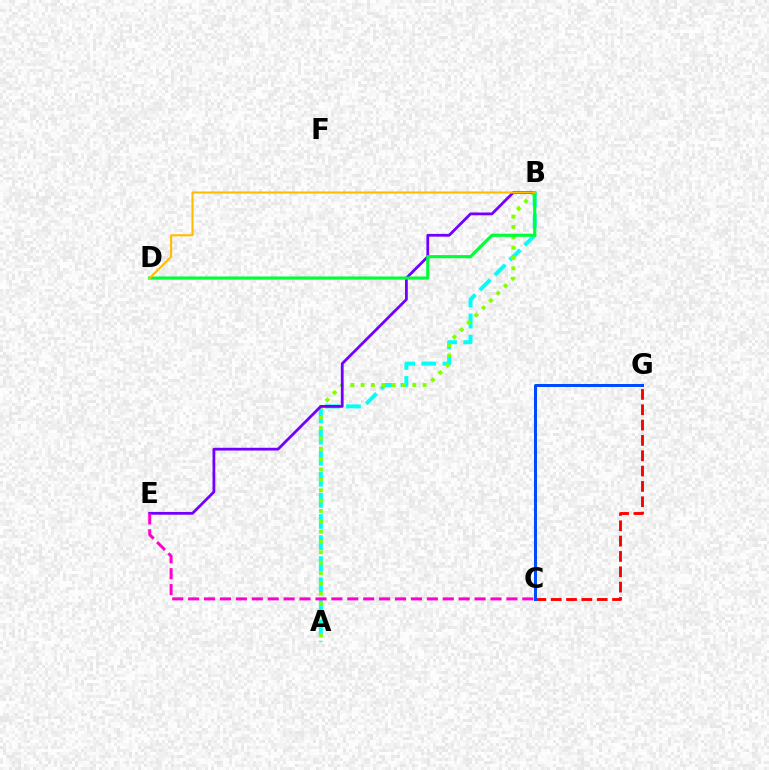{('A', 'B'): [{'color': '#00fff6', 'line_style': 'dashed', 'thickness': 2.87}, {'color': '#84ff00', 'line_style': 'dotted', 'thickness': 2.81}], ('B', 'E'): [{'color': '#7200ff', 'line_style': 'solid', 'thickness': 2.0}], ('B', 'D'): [{'color': '#00ff39', 'line_style': 'solid', 'thickness': 2.27}, {'color': '#ffbd00', 'line_style': 'solid', 'thickness': 1.51}], ('C', 'G'): [{'color': '#ff0000', 'line_style': 'dashed', 'thickness': 2.08}, {'color': '#004bff', 'line_style': 'solid', 'thickness': 2.17}], ('C', 'E'): [{'color': '#ff00cf', 'line_style': 'dashed', 'thickness': 2.16}]}